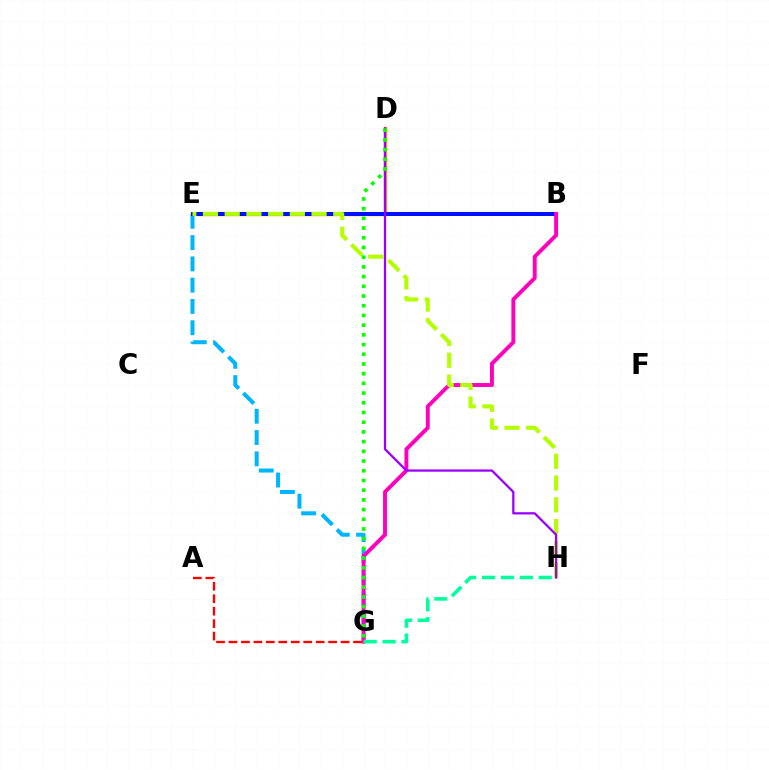{('D', 'E'): [{'color': '#ffa500', 'line_style': 'solid', 'thickness': 2.49}], ('E', 'G'): [{'color': '#00b5ff', 'line_style': 'dashed', 'thickness': 2.89}], ('B', 'E'): [{'color': '#0010ff', 'line_style': 'solid', 'thickness': 2.87}], ('A', 'G'): [{'color': '#ff0000', 'line_style': 'dashed', 'thickness': 1.69}], ('B', 'G'): [{'color': '#ff00bd', 'line_style': 'solid', 'thickness': 2.81}], ('G', 'H'): [{'color': '#00ff9d', 'line_style': 'dashed', 'thickness': 2.57}], ('E', 'H'): [{'color': '#b3ff00', 'line_style': 'dashed', 'thickness': 2.95}], ('D', 'H'): [{'color': '#9b00ff', 'line_style': 'solid', 'thickness': 1.64}], ('D', 'G'): [{'color': '#08ff00', 'line_style': 'dotted', 'thickness': 2.64}]}